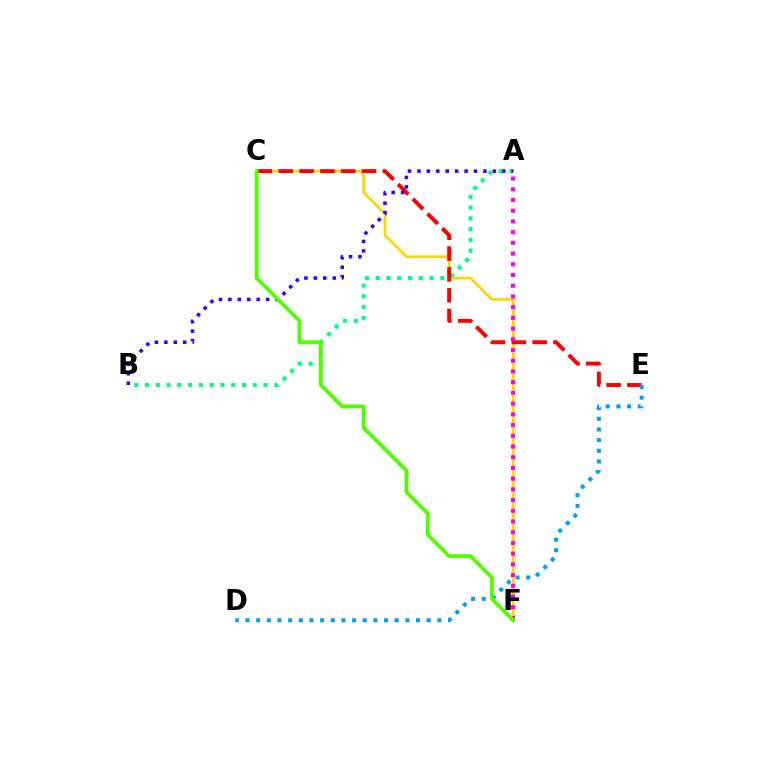{('C', 'F'): [{'color': '#ffd500', 'line_style': 'solid', 'thickness': 1.91}, {'color': '#4fff00', 'line_style': 'solid', 'thickness': 2.7}], ('A', 'B'): [{'color': '#00ff86', 'line_style': 'dotted', 'thickness': 2.93}, {'color': '#3700ff', 'line_style': 'dotted', 'thickness': 2.56}], ('C', 'E'): [{'color': '#ff0000', 'line_style': 'dashed', 'thickness': 2.83}], ('A', 'F'): [{'color': '#ff00ed', 'line_style': 'dotted', 'thickness': 2.91}], ('D', 'E'): [{'color': '#009eff', 'line_style': 'dotted', 'thickness': 2.9}]}